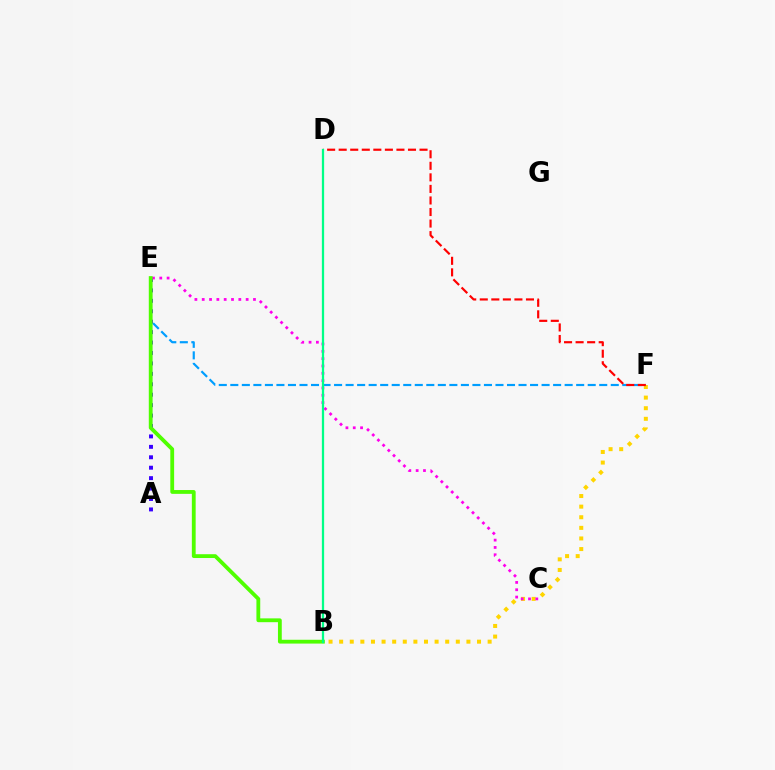{('B', 'F'): [{'color': '#ffd500', 'line_style': 'dotted', 'thickness': 2.88}], ('A', 'E'): [{'color': '#3700ff', 'line_style': 'dotted', 'thickness': 2.83}], ('E', 'F'): [{'color': '#009eff', 'line_style': 'dashed', 'thickness': 1.57}], ('C', 'E'): [{'color': '#ff00ed', 'line_style': 'dotted', 'thickness': 1.99}], ('D', 'F'): [{'color': '#ff0000', 'line_style': 'dashed', 'thickness': 1.57}], ('B', 'E'): [{'color': '#4fff00', 'line_style': 'solid', 'thickness': 2.74}], ('B', 'D'): [{'color': '#00ff86', 'line_style': 'solid', 'thickness': 1.63}]}